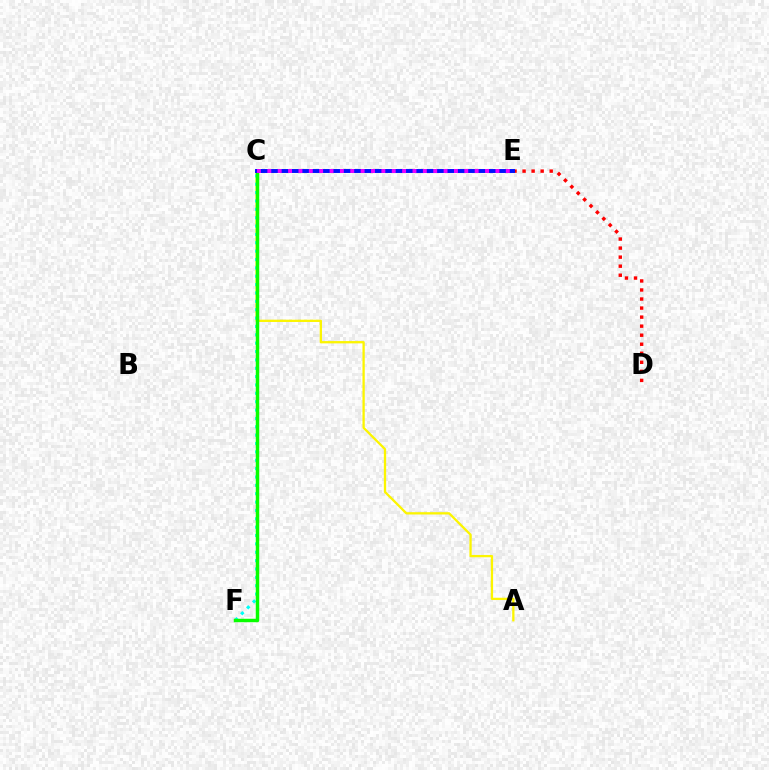{('A', 'C'): [{'color': '#fcf500', 'line_style': 'solid', 'thickness': 1.65}], ('C', 'F'): [{'color': '#00fff6', 'line_style': 'dotted', 'thickness': 2.27}, {'color': '#08ff00', 'line_style': 'solid', 'thickness': 2.49}], ('D', 'E'): [{'color': '#ff0000', 'line_style': 'dotted', 'thickness': 2.46}], ('C', 'E'): [{'color': '#0010ff', 'line_style': 'solid', 'thickness': 2.83}, {'color': '#ee00ff', 'line_style': 'dotted', 'thickness': 2.82}]}